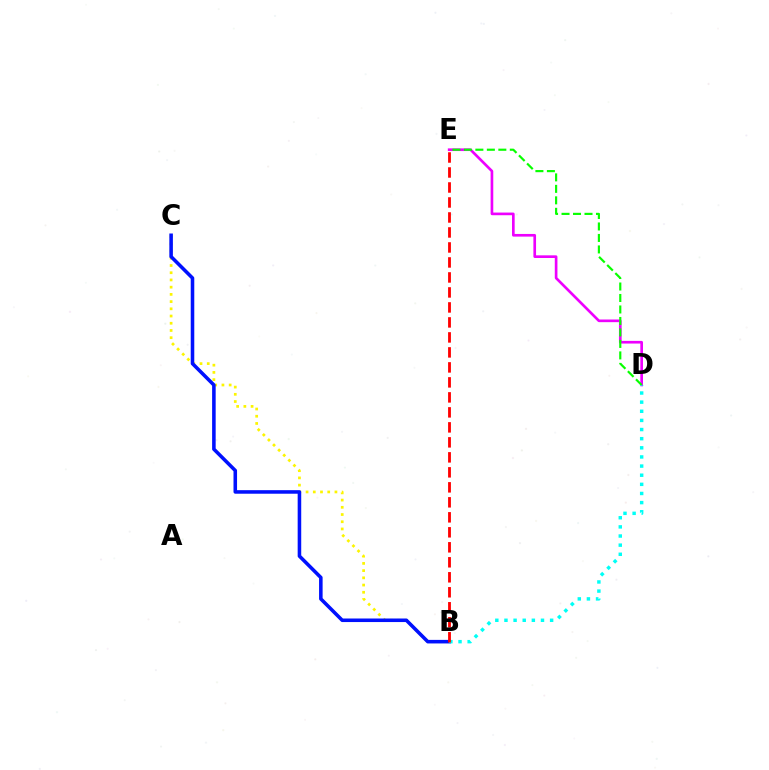{('B', 'C'): [{'color': '#fcf500', 'line_style': 'dotted', 'thickness': 1.96}, {'color': '#0010ff', 'line_style': 'solid', 'thickness': 2.56}], ('D', 'E'): [{'color': '#ee00ff', 'line_style': 'solid', 'thickness': 1.92}, {'color': '#08ff00', 'line_style': 'dashed', 'thickness': 1.56}], ('B', 'D'): [{'color': '#00fff6', 'line_style': 'dotted', 'thickness': 2.48}], ('B', 'E'): [{'color': '#ff0000', 'line_style': 'dashed', 'thickness': 2.04}]}